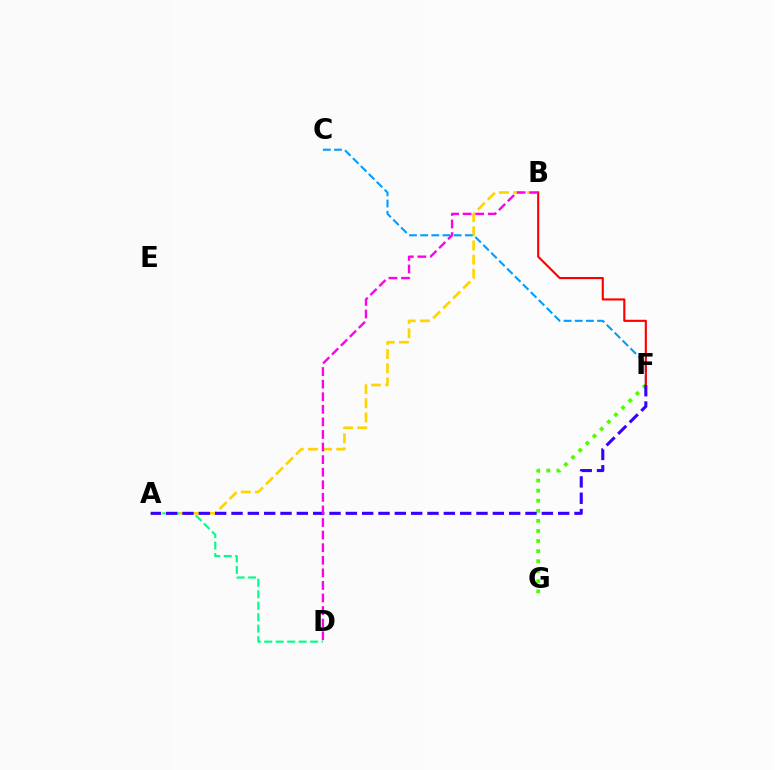{('A', 'D'): [{'color': '#00ff86', 'line_style': 'dashed', 'thickness': 1.56}], ('F', 'G'): [{'color': '#4fff00', 'line_style': 'dotted', 'thickness': 2.74}], ('A', 'B'): [{'color': '#ffd500', 'line_style': 'dashed', 'thickness': 1.92}], ('C', 'F'): [{'color': '#009eff', 'line_style': 'dashed', 'thickness': 1.52}], ('B', 'F'): [{'color': '#ff0000', 'line_style': 'solid', 'thickness': 1.54}], ('A', 'F'): [{'color': '#3700ff', 'line_style': 'dashed', 'thickness': 2.22}], ('B', 'D'): [{'color': '#ff00ed', 'line_style': 'dashed', 'thickness': 1.71}]}